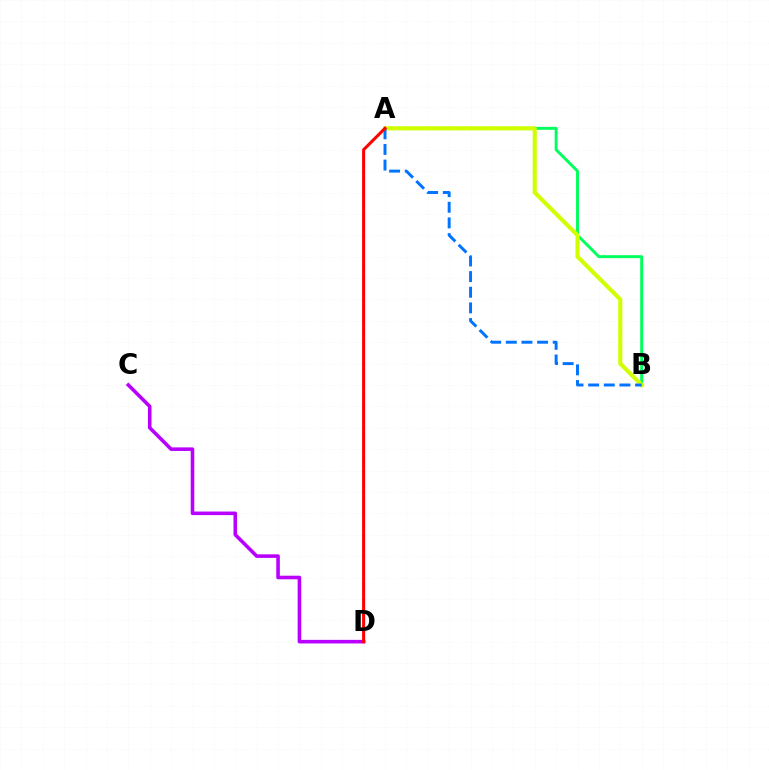{('A', 'B'): [{'color': '#00ff5c', 'line_style': 'solid', 'thickness': 2.1}, {'color': '#d1ff00', 'line_style': 'solid', 'thickness': 2.96}, {'color': '#0074ff', 'line_style': 'dashed', 'thickness': 2.12}], ('C', 'D'): [{'color': '#b900ff', 'line_style': 'solid', 'thickness': 2.58}], ('A', 'D'): [{'color': '#ff0000', 'line_style': 'solid', 'thickness': 2.18}]}